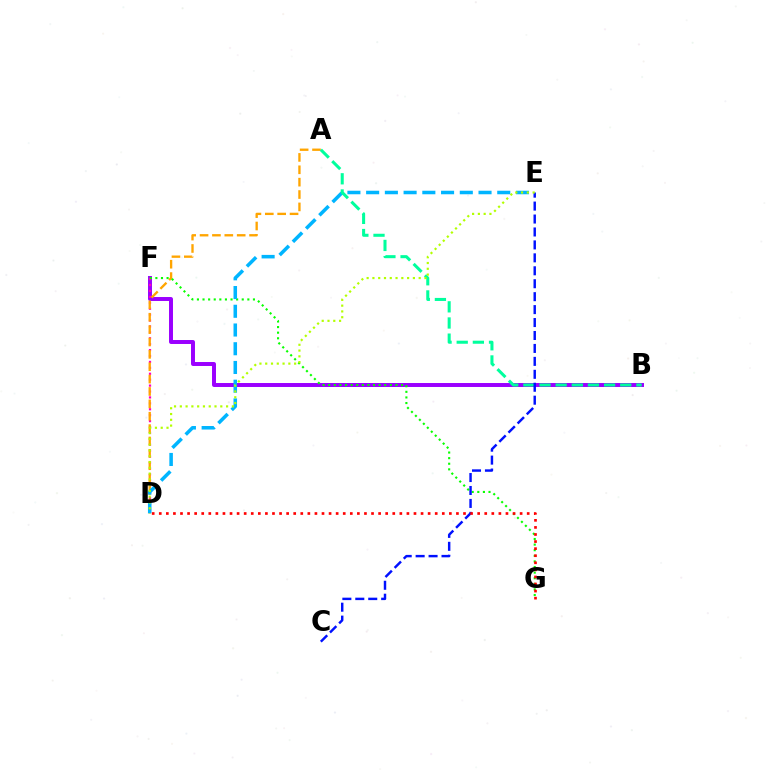{('B', 'F'): [{'color': '#9b00ff', 'line_style': 'solid', 'thickness': 2.85}], ('D', 'F'): [{'color': '#ff00bd', 'line_style': 'dotted', 'thickness': 1.61}], ('A', 'D'): [{'color': '#ffa500', 'line_style': 'dashed', 'thickness': 1.68}], ('F', 'G'): [{'color': '#08ff00', 'line_style': 'dotted', 'thickness': 1.52}], ('D', 'E'): [{'color': '#00b5ff', 'line_style': 'dashed', 'thickness': 2.54}, {'color': '#b3ff00', 'line_style': 'dotted', 'thickness': 1.57}], ('A', 'B'): [{'color': '#00ff9d', 'line_style': 'dashed', 'thickness': 2.19}], ('C', 'E'): [{'color': '#0010ff', 'line_style': 'dashed', 'thickness': 1.76}], ('D', 'G'): [{'color': '#ff0000', 'line_style': 'dotted', 'thickness': 1.92}]}